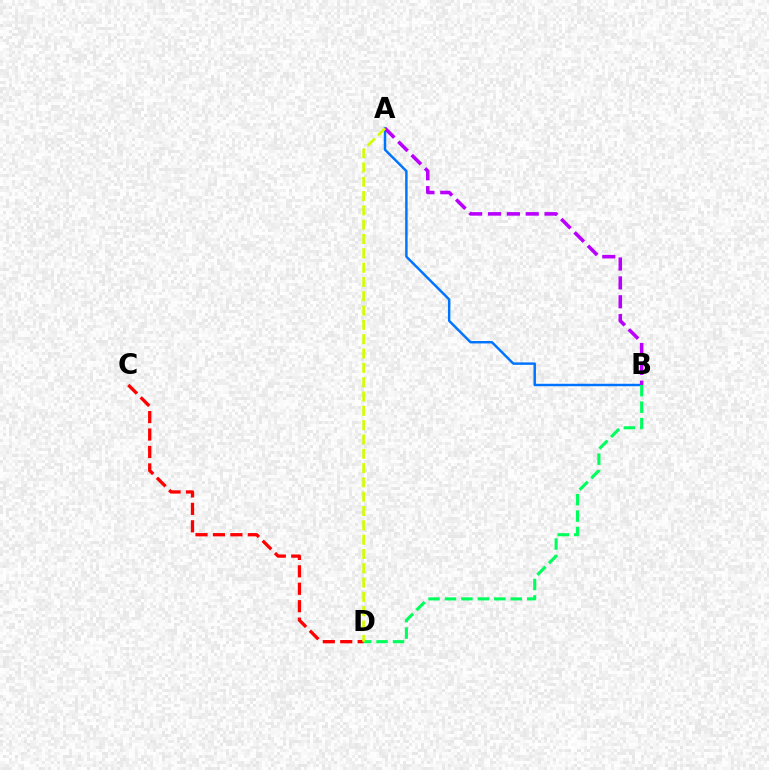{('A', 'B'): [{'color': '#0074ff', 'line_style': 'solid', 'thickness': 1.77}, {'color': '#b900ff', 'line_style': 'dashed', 'thickness': 2.56}], ('B', 'D'): [{'color': '#00ff5c', 'line_style': 'dashed', 'thickness': 2.23}], ('C', 'D'): [{'color': '#ff0000', 'line_style': 'dashed', 'thickness': 2.37}], ('A', 'D'): [{'color': '#d1ff00', 'line_style': 'dashed', 'thickness': 1.94}]}